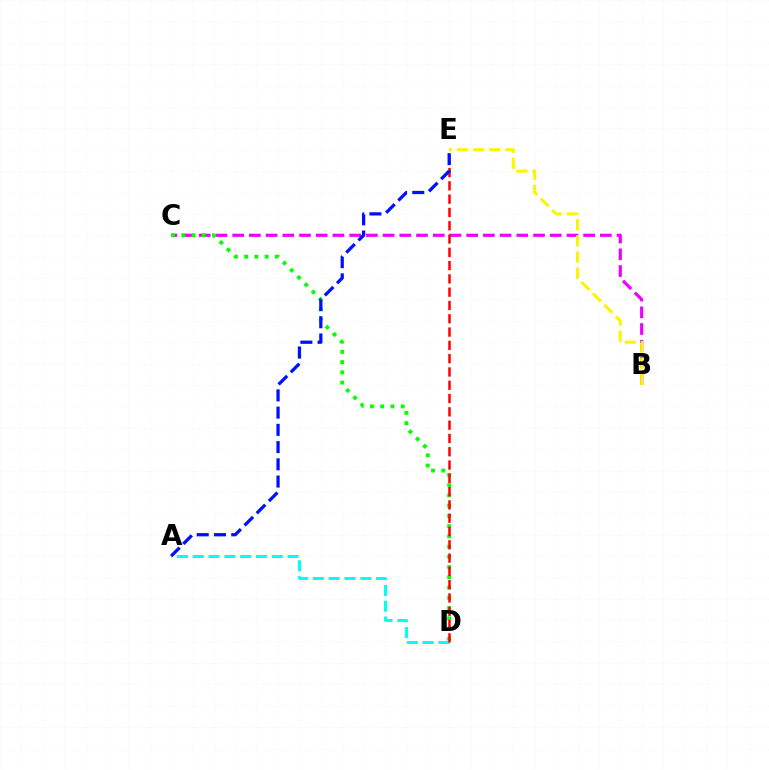{('B', 'C'): [{'color': '#ee00ff', 'line_style': 'dashed', 'thickness': 2.27}], ('A', 'D'): [{'color': '#00fff6', 'line_style': 'dashed', 'thickness': 2.15}], ('B', 'E'): [{'color': '#fcf500', 'line_style': 'dashed', 'thickness': 2.19}], ('C', 'D'): [{'color': '#08ff00', 'line_style': 'dotted', 'thickness': 2.78}], ('D', 'E'): [{'color': '#ff0000', 'line_style': 'dashed', 'thickness': 1.81}], ('A', 'E'): [{'color': '#0010ff', 'line_style': 'dashed', 'thickness': 2.34}]}